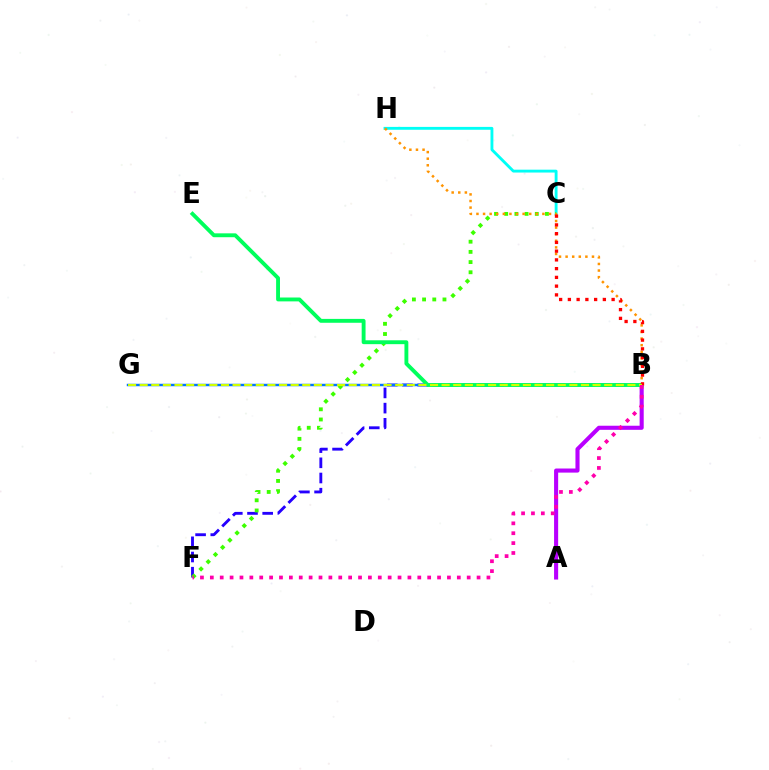{('C', 'H'): [{'color': '#00fff6', 'line_style': 'solid', 'thickness': 2.06}], ('B', 'F'): [{'color': '#2500ff', 'line_style': 'dashed', 'thickness': 2.06}, {'color': '#ff00ac', 'line_style': 'dotted', 'thickness': 2.68}], ('B', 'G'): [{'color': '#0074ff', 'line_style': 'solid', 'thickness': 1.76}, {'color': '#d1ff00', 'line_style': 'dashed', 'thickness': 1.58}], ('C', 'F'): [{'color': '#3dff00', 'line_style': 'dotted', 'thickness': 2.77}], ('A', 'B'): [{'color': '#b900ff', 'line_style': 'solid', 'thickness': 2.94}], ('B', 'H'): [{'color': '#ff9400', 'line_style': 'dotted', 'thickness': 1.79}], ('B', 'E'): [{'color': '#00ff5c', 'line_style': 'solid', 'thickness': 2.79}], ('B', 'C'): [{'color': '#ff0000', 'line_style': 'dotted', 'thickness': 2.38}]}